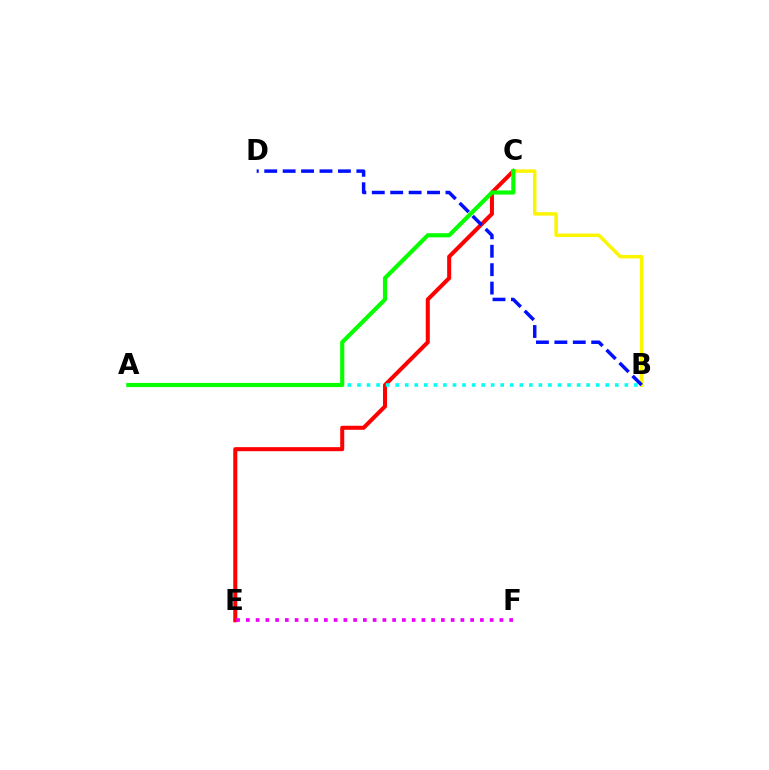{('C', 'E'): [{'color': '#ff0000', 'line_style': 'solid', 'thickness': 2.9}], ('B', 'C'): [{'color': '#fcf500', 'line_style': 'solid', 'thickness': 2.5}], ('E', 'F'): [{'color': '#ee00ff', 'line_style': 'dotted', 'thickness': 2.65}], ('A', 'B'): [{'color': '#00fff6', 'line_style': 'dotted', 'thickness': 2.59}], ('A', 'C'): [{'color': '#08ff00', 'line_style': 'solid', 'thickness': 2.99}], ('B', 'D'): [{'color': '#0010ff', 'line_style': 'dashed', 'thickness': 2.5}]}